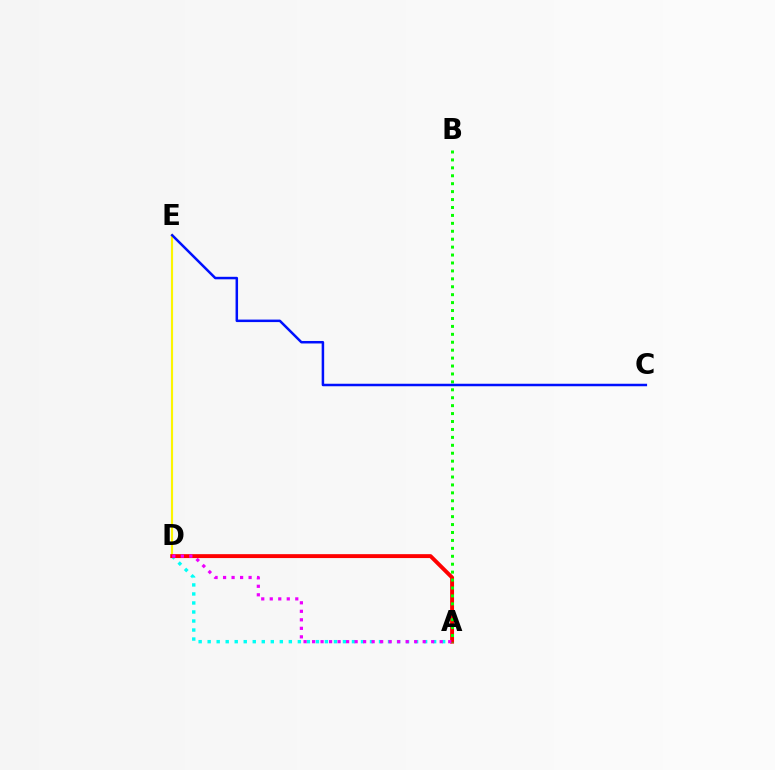{('D', 'E'): [{'color': '#fcf500', 'line_style': 'solid', 'thickness': 1.55}], ('A', 'D'): [{'color': '#00fff6', 'line_style': 'dotted', 'thickness': 2.45}, {'color': '#ff0000', 'line_style': 'solid', 'thickness': 2.81}, {'color': '#ee00ff', 'line_style': 'dotted', 'thickness': 2.31}], ('A', 'B'): [{'color': '#08ff00', 'line_style': 'dotted', 'thickness': 2.15}], ('C', 'E'): [{'color': '#0010ff', 'line_style': 'solid', 'thickness': 1.8}]}